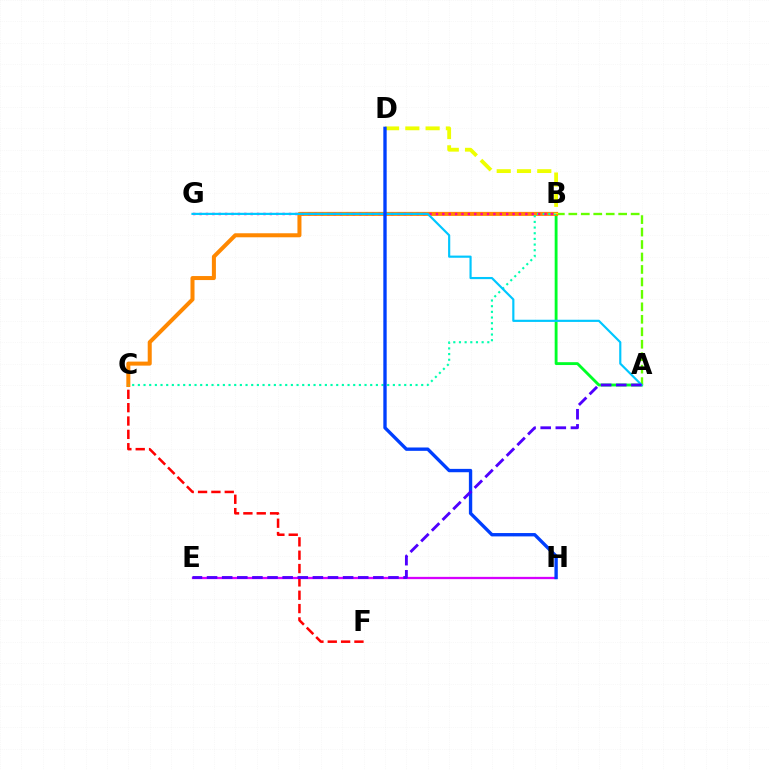{('A', 'B'): [{'color': '#00ff27', 'line_style': 'solid', 'thickness': 2.06}, {'color': '#66ff00', 'line_style': 'dashed', 'thickness': 1.69}], ('C', 'F'): [{'color': '#ff0000', 'line_style': 'dashed', 'thickness': 1.81}], ('B', 'C'): [{'color': '#ff8800', 'line_style': 'solid', 'thickness': 2.9}, {'color': '#00ffaf', 'line_style': 'dotted', 'thickness': 1.54}], ('E', 'H'): [{'color': '#d600ff', 'line_style': 'solid', 'thickness': 1.64}], ('B', 'G'): [{'color': '#ff00a0', 'line_style': 'dotted', 'thickness': 1.74}], ('A', 'G'): [{'color': '#00c7ff', 'line_style': 'solid', 'thickness': 1.56}], ('B', 'D'): [{'color': '#eeff00', 'line_style': 'dashed', 'thickness': 2.75}], ('D', 'H'): [{'color': '#003fff', 'line_style': 'solid', 'thickness': 2.41}], ('A', 'E'): [{'color': '#4f00ff', 'line_style': 'dashed', 'thickness': 2.05}]}